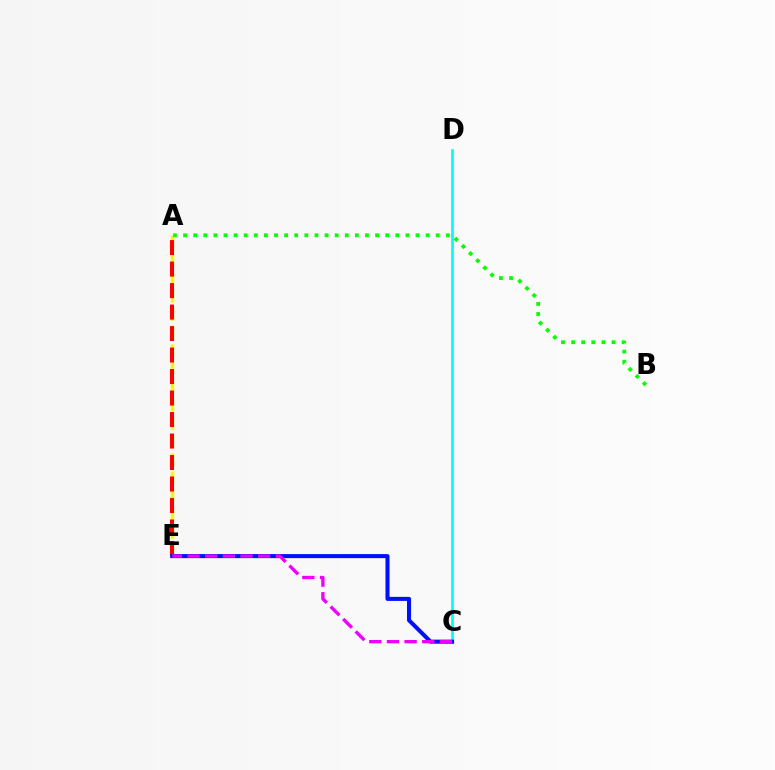{('A', 'E'): [{'color': '#fcf500', 'line_style': 'dashed', 'thickness': 2.47}, {'color': '#ff0000', 'line_style': 'dashed', 'thickness': 2.92}], ('C', 'D'): [{'color': '#00fff6', 'line_style': 'solid', 'thickness': 1.99}], ('A', 'B'): [{'color': '#08ff00', 'line_style': 'dotted', 'thickness': 2.75}], ('C', 'E'): [{'color': '#0010ff', 'line_style': 'solid', 'thickness': 2.91}, {'color': '#ee00ff', 'line_style': 'dashed', 'thickness': 2.4}]}